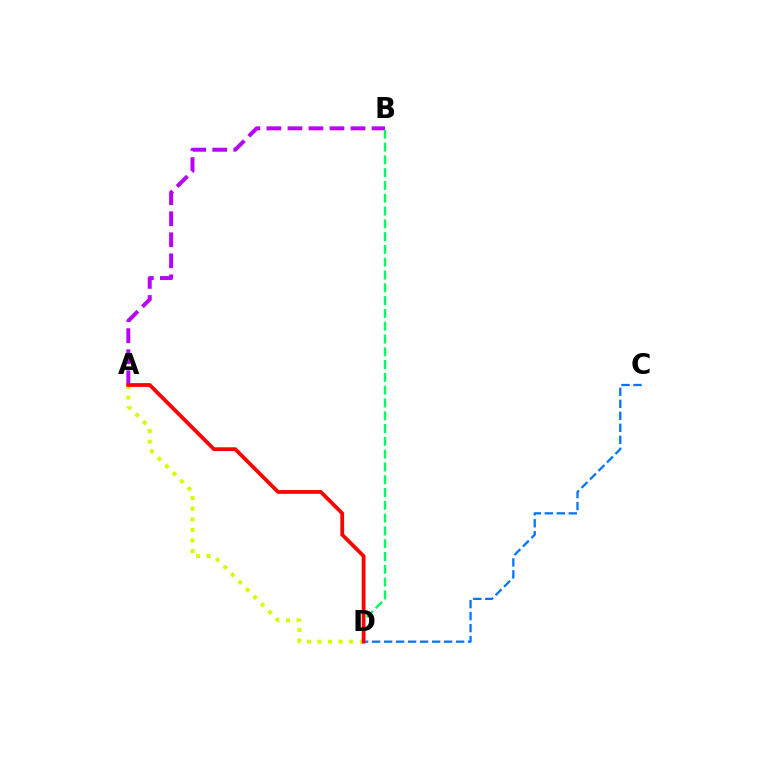{('A', 'B'): [{'color': '#b900ff', 'line_style': 'dashed', 'thickness': 2.86}], ('B', 'D'): [{'color': '#00ff5c', 'line_style': 'dashed', 'thickness': 1.74}], ('A', 'D'): [{'color': '#d1ff00', 'line_style': 'dotted', 'thickness': 2.88}, {'color': '#ff0000', 'line_style': 'solid', 'thickness': 2.72}], ('C', 'D'): [{'color': '#0074ff', 'line_style': 'dashed', 'thickness': 1.63}]}